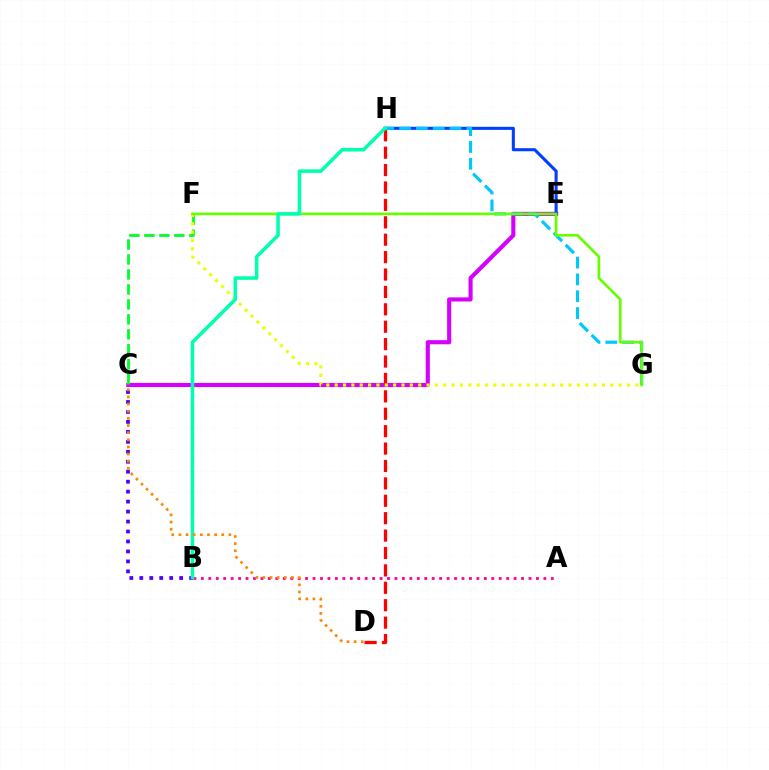{('C', 'E'): [{'color': '#d600ff', 'line_style': 'solid', 'thickness': 2.97}], ('E', 'H'): [{'color': '#003fff', 'line_style': 'solid', 'thickness': 2.21}], ('C', 'F'): [{'color': '#00ff27', 'line_style': 'dashed', 'thickness': 2.03}], ('D', 'H'): [{'color': '#ff0000', 'line_style': 'dashed', 'thickness': 2.36}], ('G', 'H'): [{'color': '#00c7ff', 'line_style': 'dashed', 'thickness': 2.28}], ('B', 'C'): [{'color': '#4f00ff', 'line_style': 'dotted', 'thickness': 2.71}], ('A', 'B'): [{'color': '#ff00a0', 'line_style': 'dotted', 'thickness': 2.02}], ('F', 'G'): [{'color': '#eeff00', 'line_style': 'dotted', 'thickness': 2.27}, {'color': '#66ff00', 'line_style': 'solid', 'thickness': 1.92}], ('B', 'H'): [{'color': '#00ffaf', 'line_style': 'solid', 'thickness': 2.54}], ('C', 'D'): [{'color': '#ff8800', 'line_style': 'dotted', 'thickness': 1.94}]}